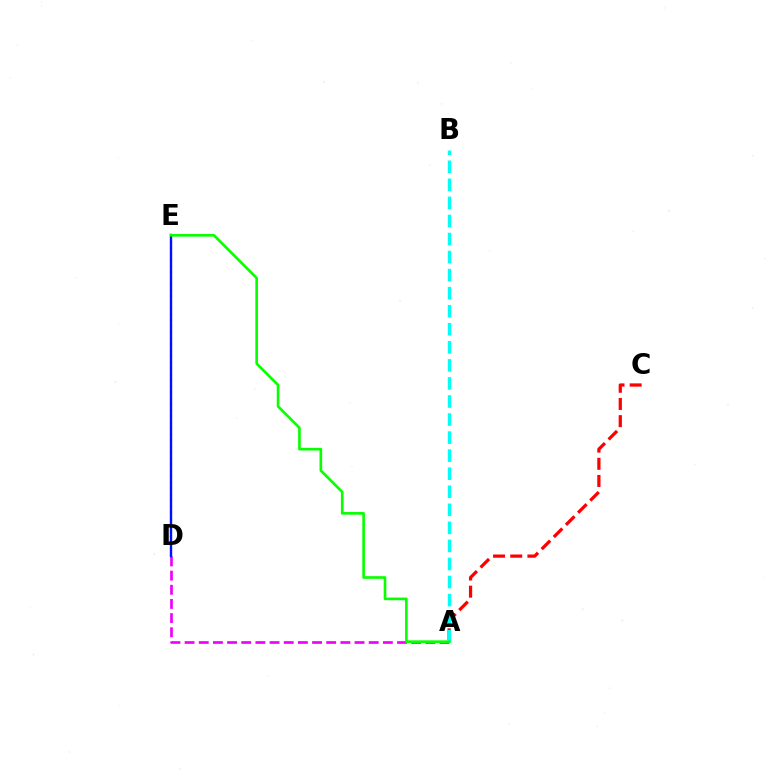{('A', 'C'): [{'color': '#ff0000', 'line_style': 'dashed', 'thickness': 2.33}], ('D', 'E'): [{'color': '#fcf500', 'line_style': 'dotted', 'thickness': 1.63}, {'color': '#0010ff', 'line_style': 'solid', 'thickness': 1.73}], ('A', 'D'): [{'color': '#ee00ff', 'line_style': 'dashed', 'thickness': 1.92}], ('A', 'B'): [{'color': '#00fff6', 'line_style': 'dashed', 'thickness': 2.45}], ('A', 'E'): [{'color': '#08ff00', 'line_style': 'solid', 'thickness': 1.9}]}